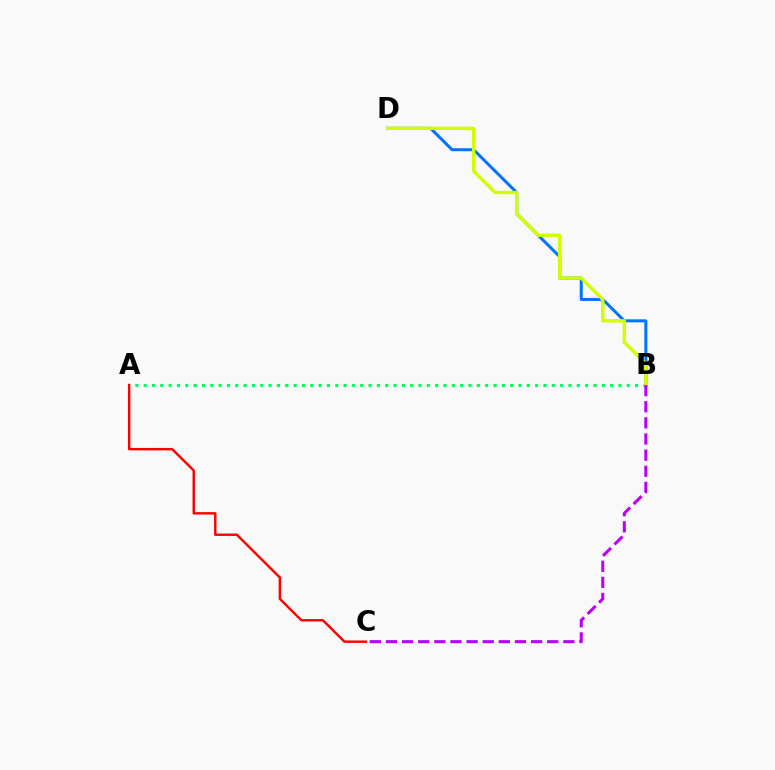{('A', 'B'): [{'color': '#00ff5c', 'line_style': 'dotted', 'thickness': 2.26}], ('B', 'D'): [{'color': '#0074ff', 'line_style': 'solid', 'thickness': 2.16}, {'color': '#d1ff00', 'line_style': 'solid', 'thickness': 2.46}], ('A', 'C'): [{'color': '#ff0000', 'line_style': 'solid', 'thickness': 1.74}], ('B', 'C'): [{'color': '#b900ff', 'line_style': 'dashed', 'thickness': 2.19}]}